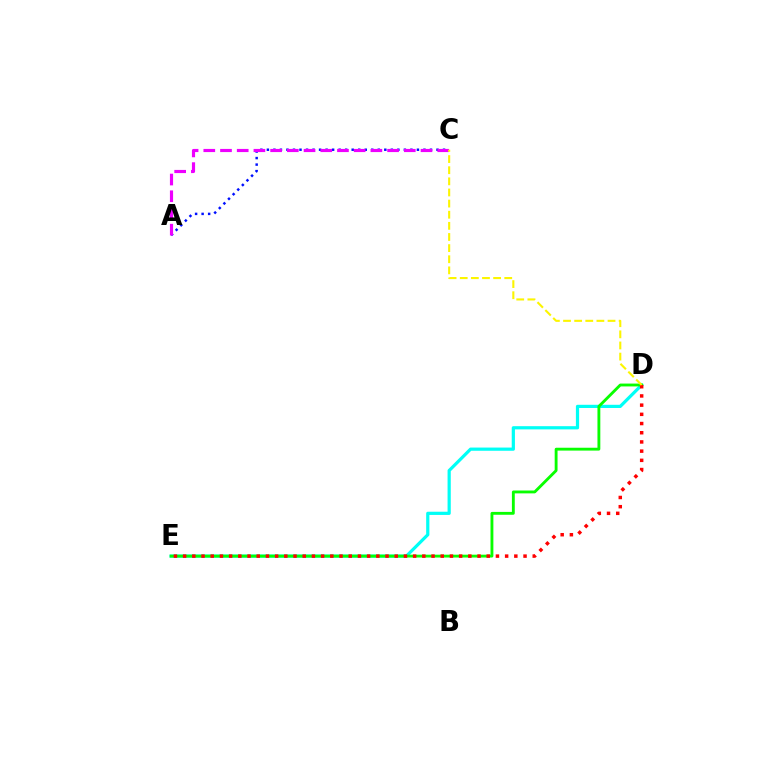{('A', 'C'): [{'color': '#0010ff', 'line_style': 'dotted', 'thickness': 1.77}, {'color': '#ee00ff', 'line_style': 'dashed', 'thickness': 2.27}], ('D', 'E'): [{'color': '#00fff6', 'line_style': 'solid', 'thickness': 2.31}, {'color': '#08ff00', 'line_style': 'solid', 'thickness': 2.06}, {'color': '#ff0000', 'line_style': 'dotted', 'thickness': 2.5}], ('C', 'D'): [{'color': '#fcf500', 'line_style': 'dashed', 'thickness': 1.51}]}